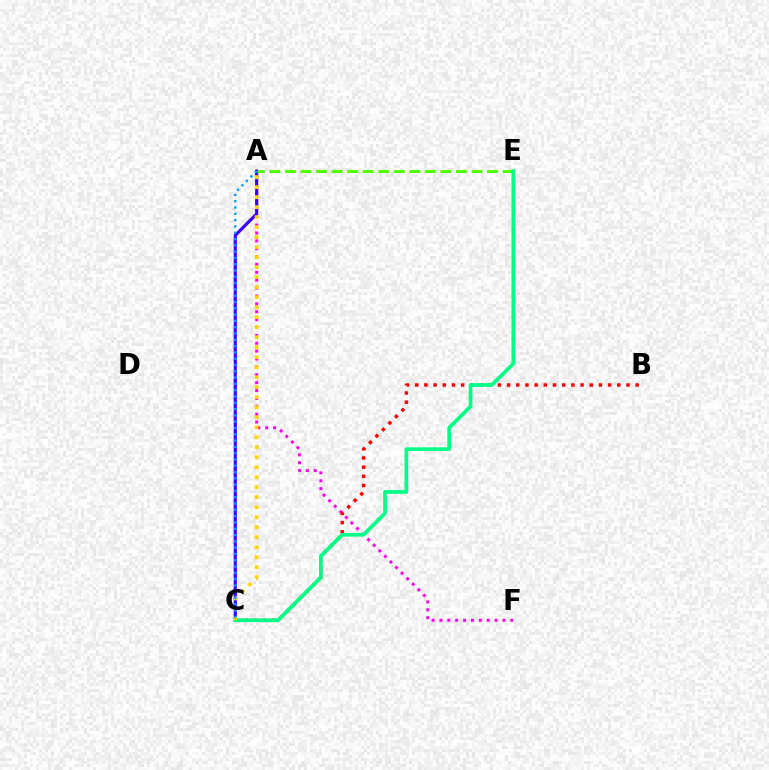{('A', 'F'): [{'color': '#ff00ed', 'line_style': 'dotted', 'thickness': 2.14}], ('A', 'C'): [{'color': '#3700ff', 'line_style': 'solid', 'thickness': 2.26}, {'color': '#ffd500', 'line_style': 'dotted', 'thickness': 2.72}, {'color': '#009eff', 'line_style': 'dotted', 'thickness': 1.71}], ('A', 'E'): [{'color': '#4fff00', 'line_style': 'dashed', 'thickness': 2.11}], ('B', 'C'): [{'color': '#ff0000', 'line_style': 'dotted', 'thickness': 2.5}], ('C', 'E'): [{'color': '#00ff86', 'line_style': 'solid', 'thickness': 2.67}]}